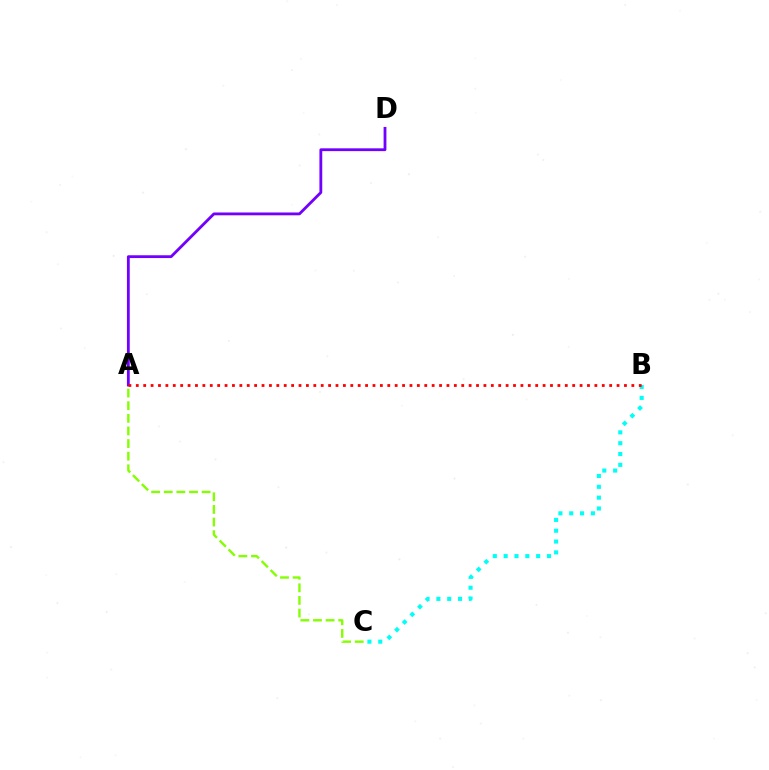{('B', 'C'): [{'color': '#00fff6', 'line_style': 'dotted', 'thickness': 2.94}], ('A', 'D'): [{'color': '#7200ff', 'line_style': 'solid', 'thickness': 2.03}], ('A', 'B'): [{'color': '#ff0000', 'line_style': 'dotted', 'thickness': 2.01}], ('A', 'C'): [{'color': '#84ff00', 'line_style': 'dashed', 'thickness': 1.72}]}